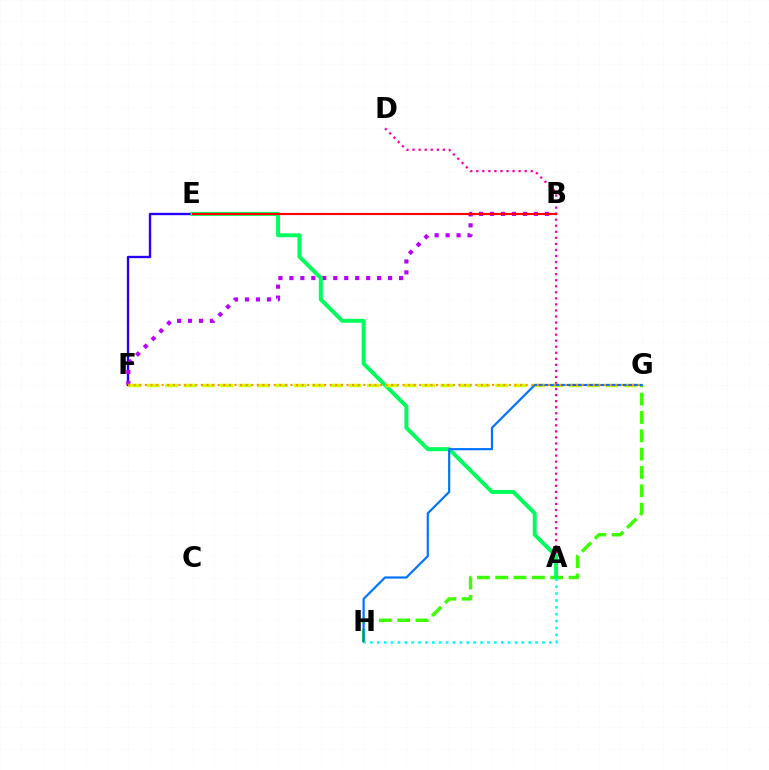{('E', 'F'): [{'color': '#2500ff', 'line_style': 'solid', 'thickness': 1.69}], ('G', 'H'): [{'color': '#3dff00', 'line_style': 'dashed', 'thickness': 2.49}, {'color': '#0074ff', 'line_style': 'solid', 'thickness': 1.58}], ('A', 'D'): [{'color': '#ff00ac', 'line_style': 'dotted', 'thickness': 1.64}], ('B', 'F'): [{'color': '#b900ff', 'line_style': 'dotted', 'thickness': 2.98}], ('A', 'E'): [{'color': '#00ff5c', 'line_style': 'solid', 'thickness': 2.86}], ('F', 'G'): [{'color': '#d1ff00', 'line_style': 'dashed', 'thickness': 2.49}, {'color': '#ff9400', 'line_style': 'dotted', 'thickness': 1.52}], ('B', 'E'): [{'color': '#ff0000', 'line_style': 'solid', 'thickness': 1.55}], ('A', 'H'): [{'color': '#00fff6', 'line_style': 'dotted', 'thickness': 1.87}]}